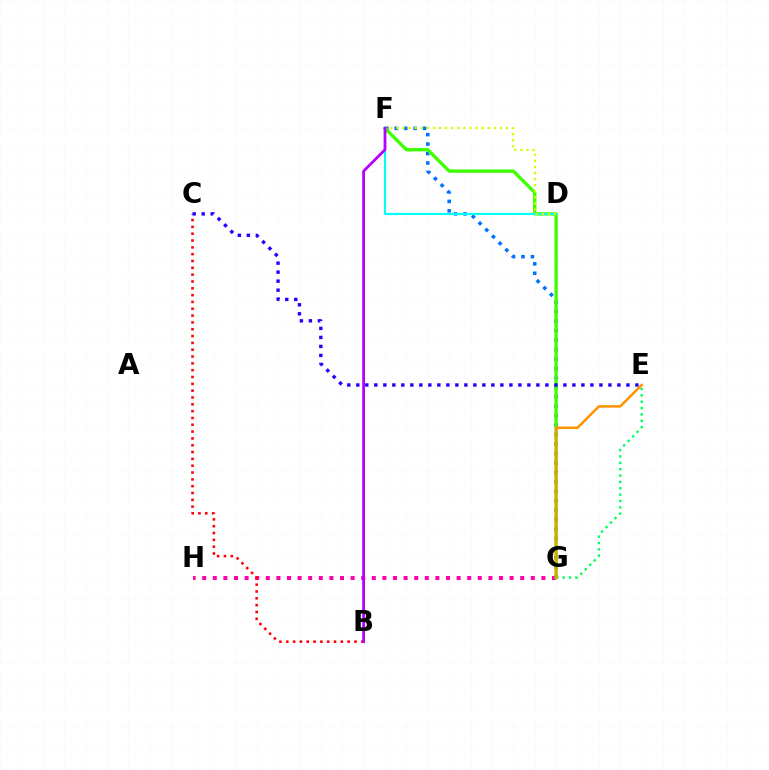{('F', 'G'): [{'color': '#0074ff', 'line_style': 'dotted', 'thickness': 2.57}, {'color': '#3dff00', 'line_style': 'solid', 'thickness': 2.4}], ('G', 'H'): [{'color': '#ff00ac', 'line_style': 'dotted', 'thickness': 2.88}], ('D', 'F'): [{'color': '#00fff6', 'line_style': 'solid', 'thickness': 1.52}, {'color': '#d1ff00', 'line_style': 'dotted', 'thickness': 1.65}], ('E', 'G'): [{'color': '#00ff5c', 'line_style': 'dotted', 'thickness': 1.73}, {'color': '#ff9400', 'line_style': 'solid', 'thickness': 1.81}], ('B', 'C'): [{'color': '#ff0000', 'line_style': 'dotted', 'thickness': 1.85}], ('C', 'E'): [{'color': '#2500ff', 'line_style': 'dotted', 'thickness': 2.45}], ('B', 'F'): [{'color': '#b900ff', 'line_style': 'solid', 'thickness': 2.0}]}